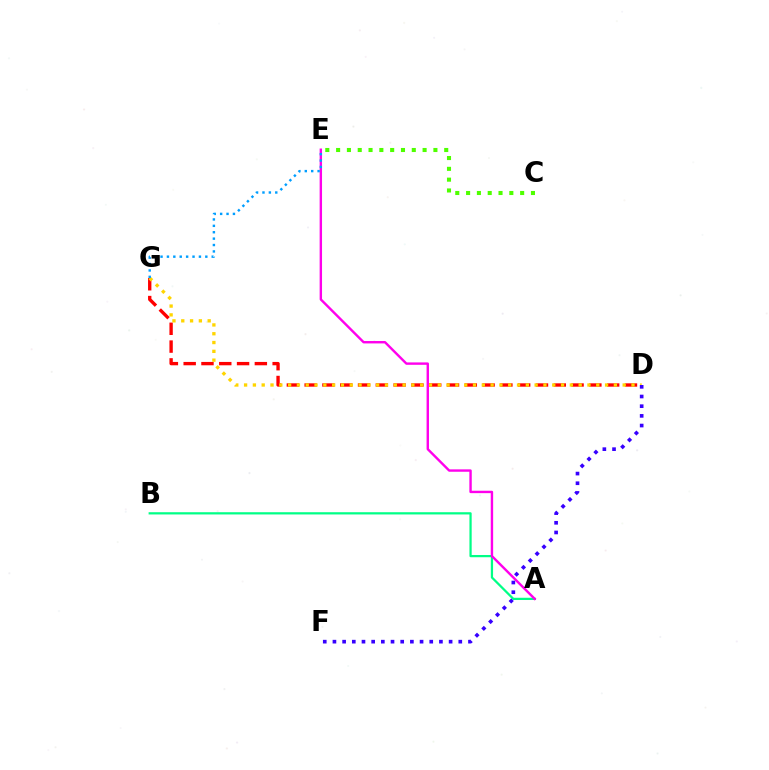{('D', 'G'): [{'color': '#ff0000', 'line_style': 'dashed', 'thickness': 2.42}, {'color': '#ffd500', 'line_style': 'dotted', 'thickness': 2.39}], ('A', 'B'): [{'color': '#00ff86', 'line_style': 'solid', 'thickness': 1.61}], ('C', 'E'): [{'color': '#4fff00', 'line_style': 'dotted', 'thickness': 2.94}], ('A', 'E'): [{'color': '#ff00ed', 'line_style': 'solid', 'thickness': 1.73}], ('D', 'F'): [{'color': '#3700ff', 'line_style': 'dotted', 'thickness': 2.63}], ('E', 'G'): [{'color': '#009eff', 'line_style': 'dotted', 'thickness': 1.74}]}